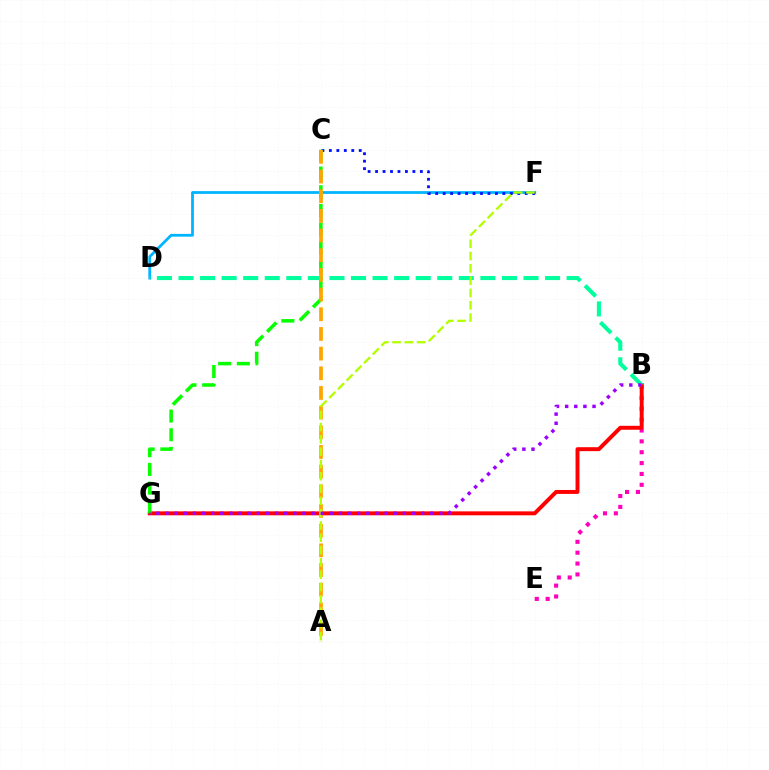{('B', 'E'): [{'color': '#ff00bd', 'line_style': 'dotted', 'thickness': 2.95}], ('B', 'G'): [{'color': '#ff0000', 'line_style': 'solid', 'thickness': 2.84}, {'color': '#9b00ff', 'line_style': 'dotted', 'thickness': 2.48}], ('D', 'F'): [{'color': '#00b5ff', 'line_style': 'solid', 'thickness': 2.0}], ('C', 'F'): [{'color': '#0010ff', 'line_style': 'dotted', 'thickness': 2.03}], ('C', 'G'): [{'color': '#08ff00', 'line_style': 'dashed', 'thickness': 2.54}], ('B', 'D'): [{'color': '#00ff9d', 'line_style': 'dashed', 'thickness': 2.93}], ('A', 'C'): [{'color': '#ffa500', 'line_style': 'dashed', 'thickness': 2.67}], ('A', 'F'): [{'color': '#b3ff00', 'line_style': 'dashed', 'thickness': 1.67}]}